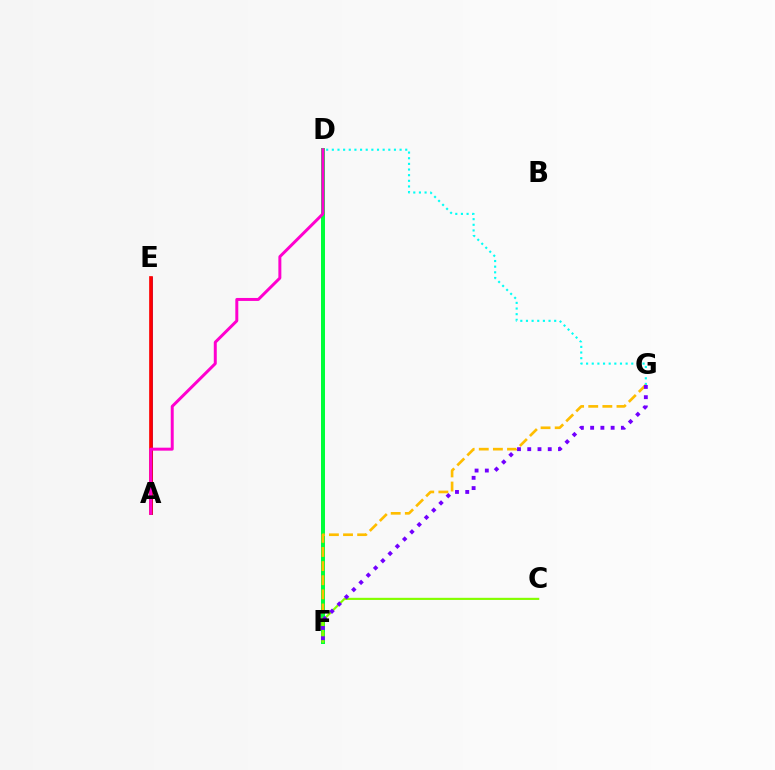{('A', 'E'): [{'color': '#004bff', 'line_style': 'solid', 'thickness': 2.01}, {'color': '#ff0000', 'line_style': 'solid', 'thickness': 2.66}], ('D', 'F'): [{'color': '#00ff39', 'line_style': 'solid', 'thickness': 2.88}], ('A', 'D'): [{'color': '#ff00cf', 'line_style': 'solid', 'thickness': 2.14}], ('D', 'G'): [{'color': '#00fff6', 'line_style': 'dotted', 'thickness': 1.53}], ('F', 'G'): [{'color': '#ffbd00', 'line_style': 'dashed', 'thickness': 1.92}, {'color': '#7200ff', 'line_style': 'dotted', 'thickness': 2.78}], ('C', 'F'): [{'color': '#84ff00', 'line_style': 'solid', 'thickness': 1.55}]}